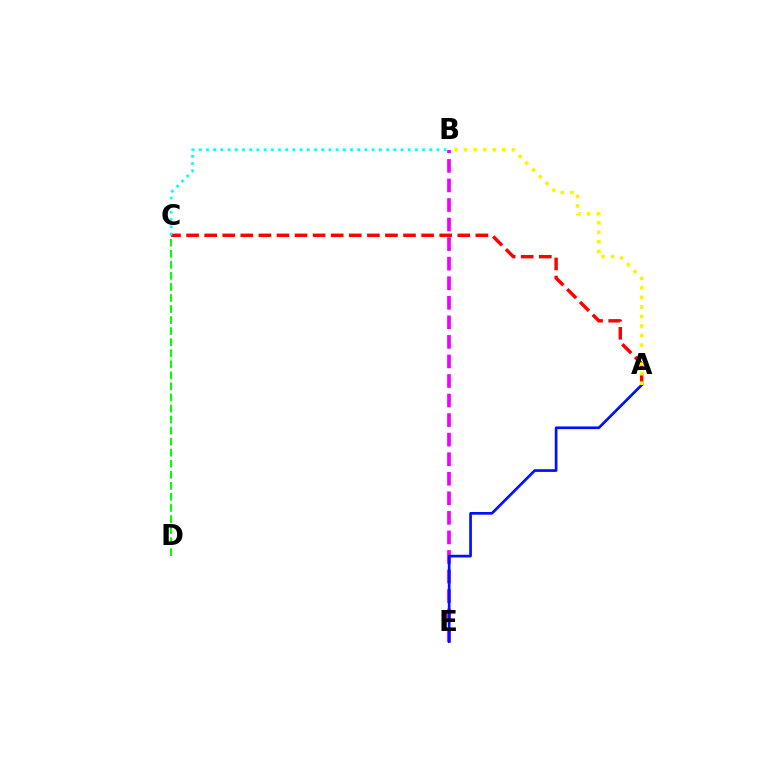{('A', 'C'): [{'color': '#ff0000', 'line_style': 'dashed', 'thickness': 2.46}], ('B', 'E'): [{'color': '#ee00ff', 'line_style': 'dashed', 'thickness': 2.66}], ('C', 'D'): [{'color': '#08ff00', 'line_style': 'dashed', 'thickness': 1.5}], ('A', 'E'): [{'color': '#0010ff', 'line_style': 'solid', 'thickness': 1.94}], ('B', 'C'): [{'color': '#00fff6', 'line_style': 'dotted', 'thickness': 1.96}], ('A', 'B'): [{'color': '#fcf500', 'line_style': 'dotted', 'thickness': 2.59}]}